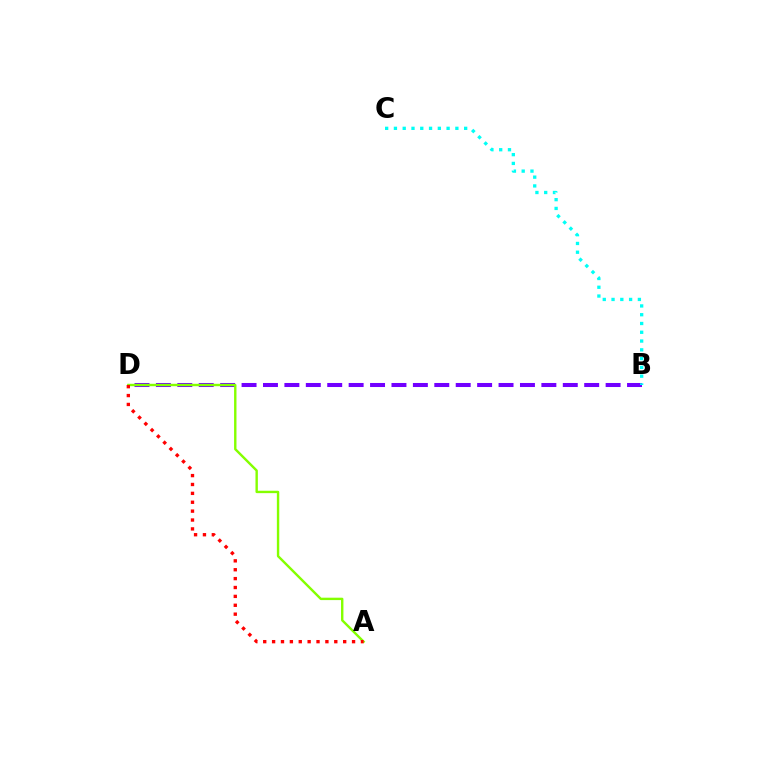{('B', 'D'): [{'color': '#7200ff', 'line_style': 'dashed', 'thickness': 2.91}], ('A', 'D'): [{'color': '#84ff00', 'line_style': 'solid', 'thickness': 1.73}, {'color': '#ff0000', 'line_style': 'dotted', 'thickness': 2.41}], ('B', 'C'): [{'color': '#00fff6', 'line_style': 'dotted', 'thickness': 2.39}]}